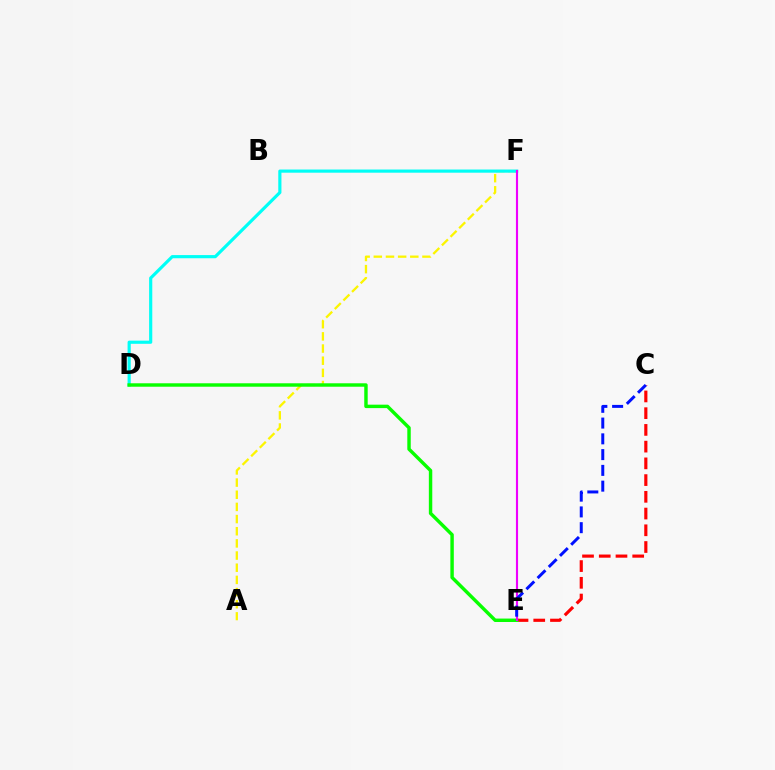{('C', 'E'): [{'color': '#ff0000', 'line_style': 'dashed', 'thickness': 2.27}, {'color': '#0010ff', 'line_style': 'dashed', 'thickness': 2.14}], ('A', 'F'): [{'color': '#fcf500', 'line_style': 'dashed', 'thickness': 1.65}], ('D', 'F'): [{'color': '#00fff6', 'line_style': 'solid', 'thickness': 2.28}], ('D', 'E'): [{'color': '#08ff00', 'line_style': 'solid', 'thickness': 2.47}], ('E', 'F'): [{'color': '#ee00ff', 'line_style': 'solid', 'thickness': 1.53}]}